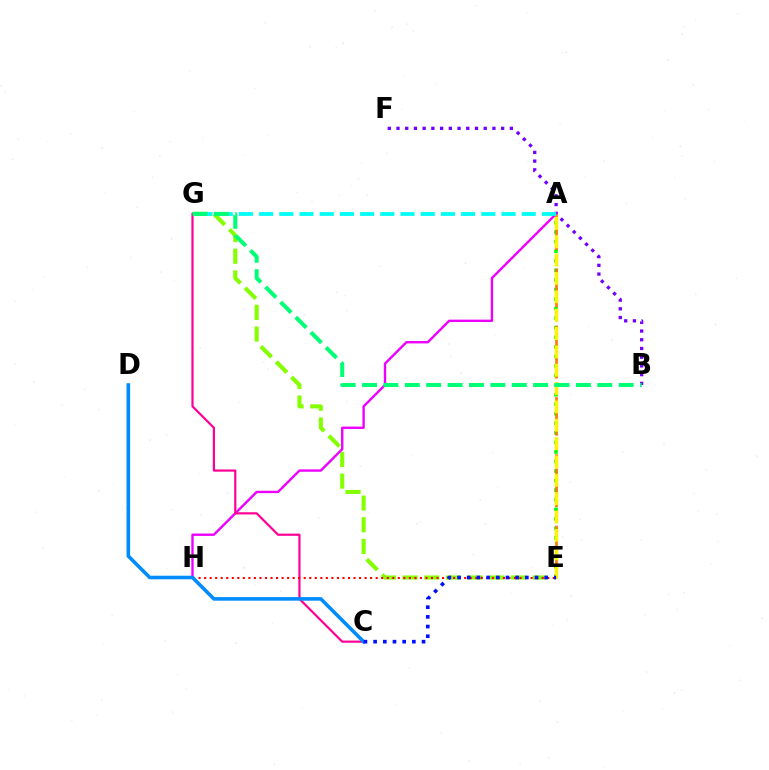{('A', 'E'): [{'color': '#08ff00', 'line_style': 'dotted', 'thickness': 2.6}, {'color': '#ff7c00', 'line_style': 'dashed', 'thickness': 1.94}, {'color': '#fcf500', 'line_style': 'dashed', 'thickness': 2.49}], ('E', 'G'): [{'color': '#84ff00', 'line_style': 'dashed', 'thickness': 2.94}], ('B', 'F'): [{'color': '#7200ff', 'line_style': 'dotted', 'thickness': 2.37}], ('A', 'H'): [{'color': '#ee00ff', 'line_style': 'solid', 'thickness': 1.72}], ('C', 'G'): [{'color': '#ff0094', 'line_style': 'solid', 'thickness': 1.58}], ('A', 'G'): [{'color': '#00fff6', 'line_style': 'dashed', 'thickness': 2.74}], ('E', 'H'): [{'color': '#ff0000', 'line_style': 'dotted', 'thickness': 1.5}], ('C', 'D'): [{'color': '#008cff', 'line_style': 'solid', 'thickness': 2.58}], ('C', 'E'): [{'color': '#0010ff', 'line_style': 'dotted', 'thickness': 2.63}], ('B', 'G'): [{'color': '#00ff74', 'line_style': 'dashed', 'thickness': 2.91}]}